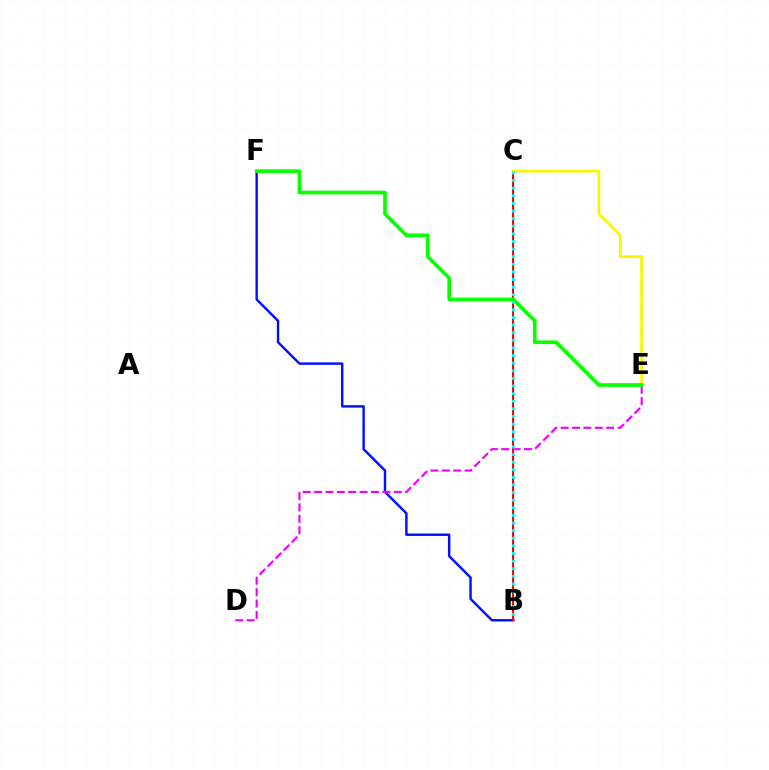{('B', 'F'): [{'color': '#0010ff', 'line_style': 'solid', 'thickness': 1.74}], ('B', 'C'): [{'color': '#ff0000', 'line_style': 'solid', 'thickness': 1.5}, {'color': '#00fff6', 'line_style': 'dotted', 'thickness': 2.07}], ('C', 'E'): [{'color': '#fcf500', 'line_style': 'solid', 'thickness': 2.01}], ('D', 'E'): [{'color': '#ee00ff', 'line_style': 'dashed', 'thickness': 1.55}], ('E', 'F'): [{'color': '#08ff00', 'line_style': 'solid', 'thickness': 2.64}]}